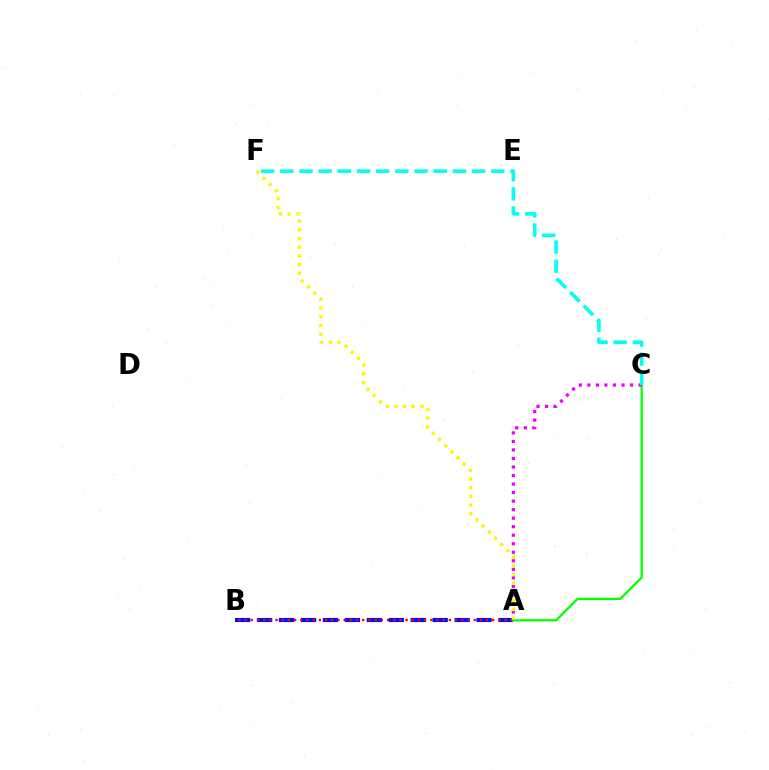{('A', 'B'): [{'color': '#0010ff', 'line_style': 'dashed', 'thickness': 2.98}, {'color': '#ff0000', 'line_style': 'dotted', 'thickness': 1.68}], ('A', 'C'): [{'color': '#08ff00', 'line_style': 'solid', 'thickness': 1.66}, {'color': '#ee00ff', 'line_style': 'dotted', 'thickness': 2.32}], ('A', 'F'): [{'color': '#fcf500', 'line_style': 'dotted', 'thickness': 2.37}], ('C', 'F'): [{'color': '#00fff6', 'line_style': 'dashed', 'thickness': 2.61}]}